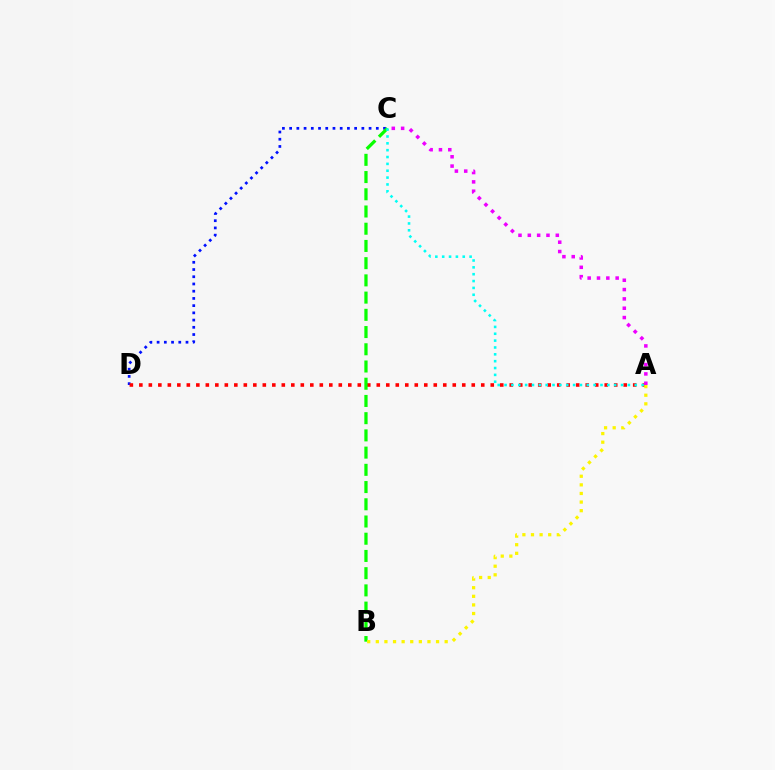{('C', 'D'): [{'color': '#0010ff', 'line_style': 'dotted', 'thickness': 1.96}], ('A', 'D'): [{'color': '#ff0000', 'line_style': 'dotted', 'thickness': 2.58}], ('A', 'C'): [{'color': '#ee00ff', 'line_style': 'dotted', 'thickness': 2.53}, {'color': '#00fff6', 'line_style': 'dotted', 'thickness': 1.86}], ('B', 'C'): [{'color': '#08ff00', 'line_style': 'dashed', 'thickness': 2.34}], ('A', 'B'): [{'color': '#fcf500', 'line_style': 'dotted', 'thickness': 2.34}]}